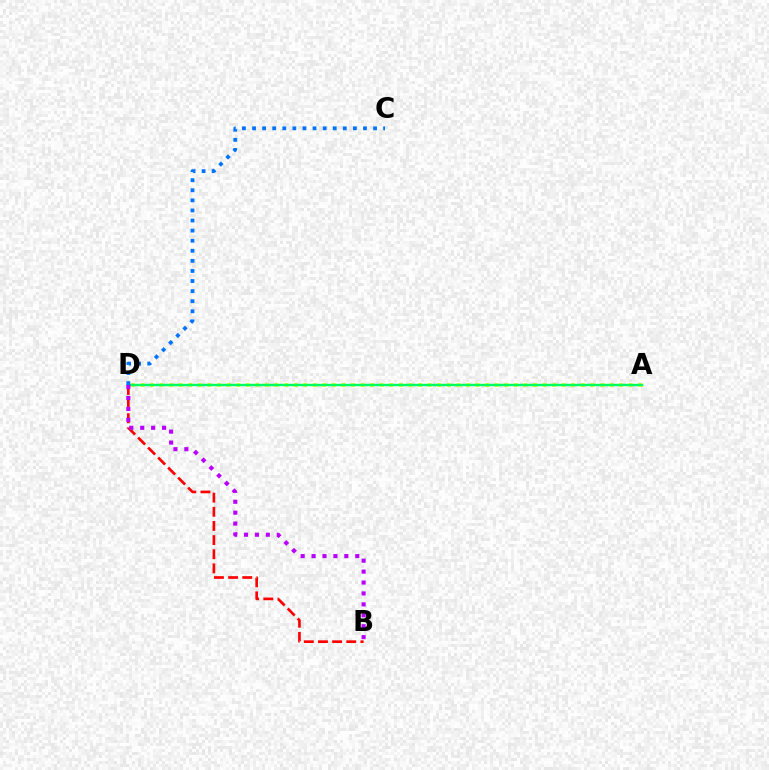{('A', 'D'): [{'color': '#d1ff00', 'line_style': 'dotted', 'thickness': 2.6}, {'color': '#00ff5c', 'line_style': 'solid', 'thickness': 1.75}], ('B', 'D'): [{'color': '#ff0000', 'line_style': 'dashed', 'thickness': 1.92}, {'color': '#b900ff', 'line_style': 'dotted', 'thickness': 2.97}], ('C', 'D'): [{'color': '#0074ff', 'line_style': 'dotted', 'thickness': 2.74}]}